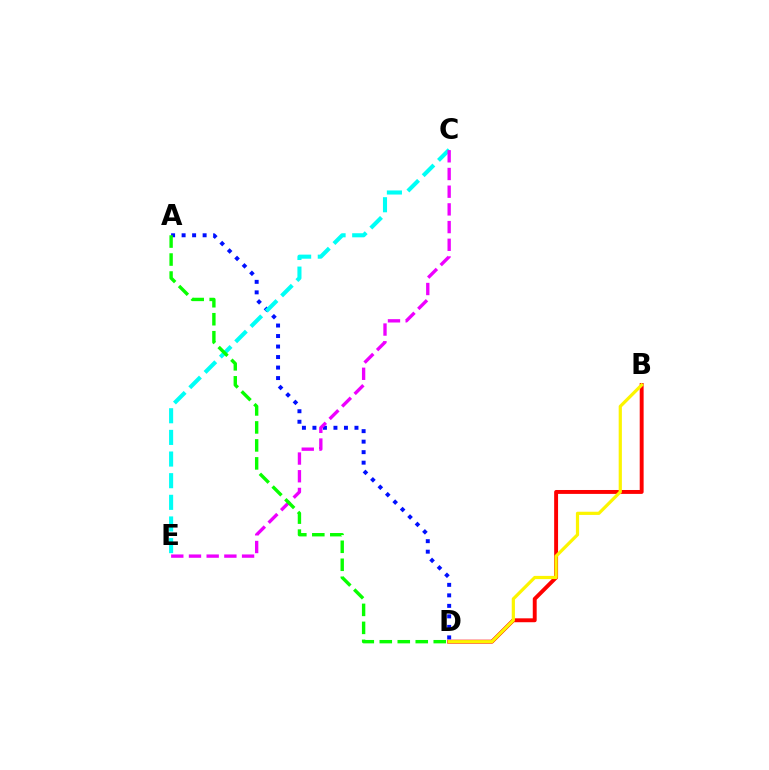{('B', 'D'): [{'color': '#ff0000', 'line_style': 'solid', 'thickness': 2.81}, {'color': '#fcf500', 'line_style': 'solid', 'thickness': 2.31}], ('A', 'D'): [{'color': '#0010ff', 'line_style': 'dotted', 'thickness': 2.86}, {'color': '#08ff00', 'line_style': 'dashed', 'thickness': 2.44}], ('C', 'E'): [{'color': '#00fff6', 'line_style': 'dashed', 'thickness': 2.94}, {'color': '#ee00ff', 'line_style': 'dashed', 'thickness': 2.4}]}